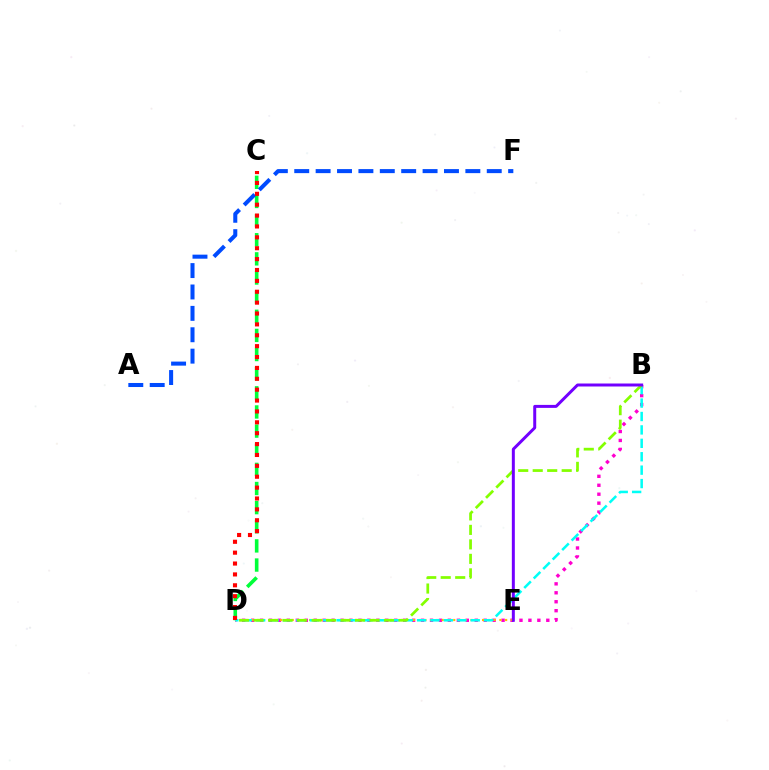{('B', 'D'): [{'color': '#ff00cf', 'line_style': 'dotted', 'thickness': 2.43}, {'color': '#00fff6', 'line_style': 'dashed', 'thickness': 1.82}, {'color': '#84ff00', 'line_style': 'dashed', 'thickness': 1.97}], ('C', 'D'): [{'color': '#00ff39', 'line_style': 'dashed', 'thickness': 2.6}, {'color': '#ff0000', 'line_style': 'dotted', 'thickness': 2.96}], ('A', 'F'): [{'color': '#004bff', 'line_style': 'dashed', 'thickness': 2.91}], ('D', 'E'): [{'color': '#ffbd00', 'line_style': 'dotted', 'thickness': 1.57}], ('B', 'E'): [{'color': '#7200ff', 'line_style': 'solid', 'thickness': 2.15}]}